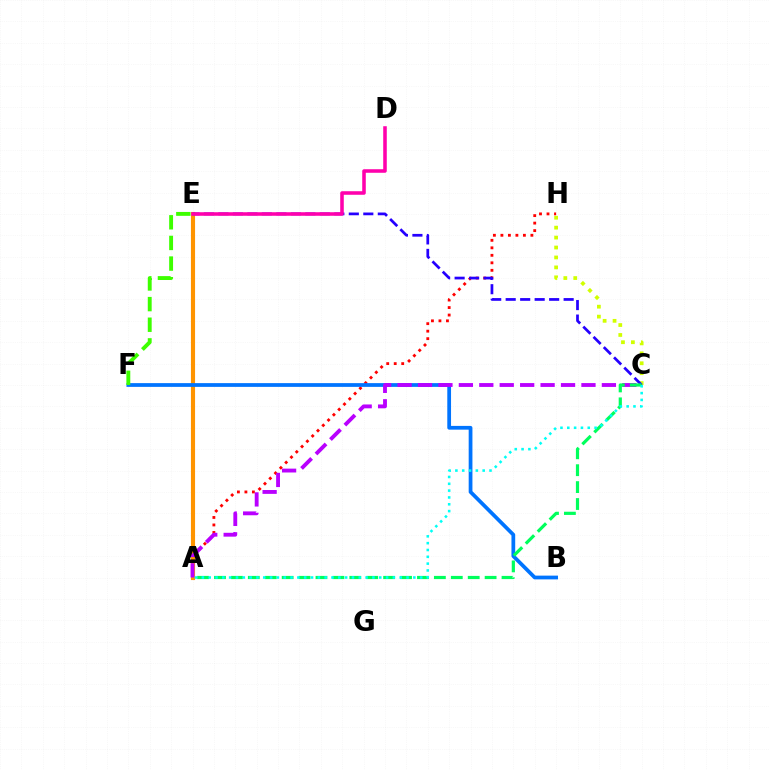{('A', 'H'): [{'color': '#ff0000', 'line_style': 'dotted', 'thickness': 2.04}], ('C', 'H'): [{'color': '#d1ff00', 'line_style': 'dotted', 'thickness': 2.7}], ('A', 'E'): [{'color': '#ff9400', 'line_style': 'solid', 'thickness': 2.97}], ('B', 'F'): [{'color': '#0074ff', 'line_style': 'solid', 'thickness': 2.7}], ('A', 'C'): [{'color': '#b900ff', 'line_style': 'dashed', 'thickness': 2.78}, {'color': '#00ff5c', 'line_style': 'dashed', 'thickness': 2.3}, {'color': '#00fff6', 'line_style': 'dotted', 'thickness': 1.85}], ('C', 'E'): [{'color': '#2500ff', 'line_style': 'dashed', 'thickness': 1.97}], ('E', 'F'): [{'color': '#3dff00', 'line_style': 'dashed', 'thickness': 2.8}], ('D', 'E'): [{'color': '#ff00ac', 'line_style': 'solid', 'thickness': 2.56}]}